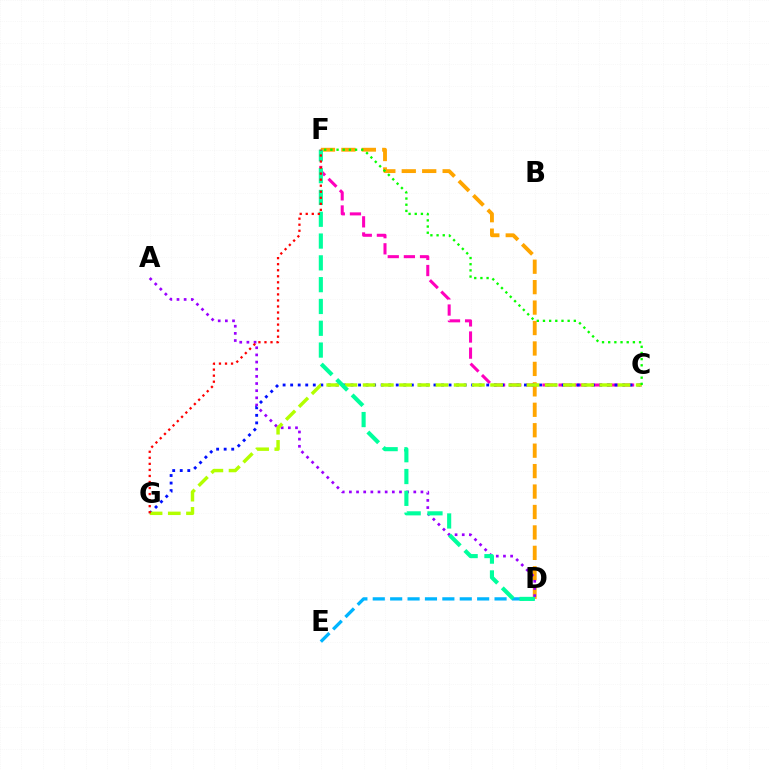{('C', 'F'): [{'color': '#ff00bd', 'line_style': 'dashed', 'thickness': 2.19}, {'color': '#08ff00', 'line_style': 'dotted', 'thickness': 1.68}], ('D', 'F'): [{'color': '#ffa500', 'line_style': 'dashed', 'thickness': 2.78}, {'color': '#00ff9d', 'line_style': 'dashed', 'thickness': 2.96}], ('D', 'E'): [{'color': '#00b5ff', 'line_style': 'dashed', 'thickness': 2.36}], ('A', 'D'): [{'color': '#9b00ff', 'line_style': 'dotted', 'thickness': 1.94}], ('C', 'G'): [{'color': '#0010ff', 'line_style': 'dotted', 'thickness': 2.05}, {'color': '#b3ff00', 'line_style': 'dashed', 'thickness': 2.47}], ('F', 'G'): [{'color': '#ff0000', 'line_style': 'dotted', 'thickness': 1.64}]}